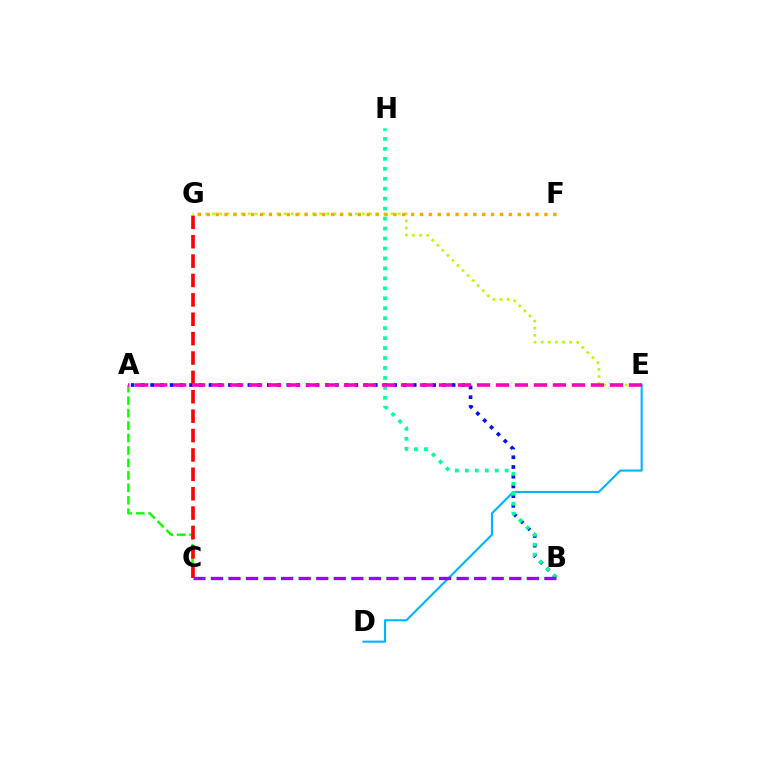{('E', 'G'): [{'color': '#b3ff00', 'line_style': 'dotted', 'thickness': 1.94}], ('A', 'B'): [{'color': '#0010ff', 'line_style': 'dotted', 'thickness': 2.64}], ('D', 'E'): [{'color': '#00b5ff', 'line_style': 'solid', 'thickness': 1.53}], ('A', 'C'): [{'color': '#08ff00', 'line_style': 'dashed', 'thickness': 1.69}], ('C', 'G'): [{'color': '#ff0000', 'line_style': 'dashed', 'thickness': 2.63}], ('B', 'H'): [{'color': '#00ff9d', 'line_style': 'dotted', 'thickness': 2.71}], ('F', 'G'): [{'color': '#ffa500', 'line_style': 'dotted', 'thickness': 2.41}], ('B', 'C'): [{'color': '#9b00ff', 'line_style': 'dashed', 'thickness': 2.38}], ('A', 'E'): [{'color': '#ff00bd', 'line_style': 'dashed', 'thickness': 2.58}]}